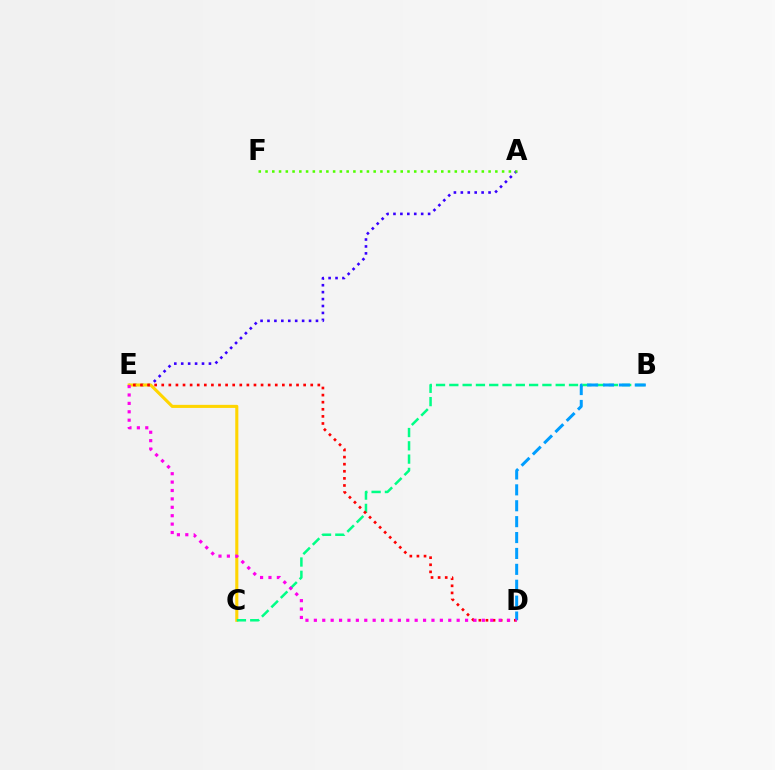{('A', 'E'): [{'color': '#3700ff', 'line_style': 'dotted', 'thickness': 1.88}], ('A', 'F'): [{'color': '#4fff00', 'line_style': 'dotted', 'thickness': 1.84}], ('C', 'E'): [{'color': '#ffd500', 'line_style': 'solid', 'thickness': 2.22}], ('B', 'C'): [{'color': '#00ff86', 'line_style': 'dashed', 'thickness': 1.81}], ('D', 'E'): [{'color': '#ff0000', 'line_style': 'dotted', 'thickness': 1.93}, {'color': '#ff00ed', 'line_style': 'dotted', 'thickness': 2.28}], ('B', 'D'): [{'color': '#009eff', 'line_style': 'dashed', 'thickness': 2.16}]}